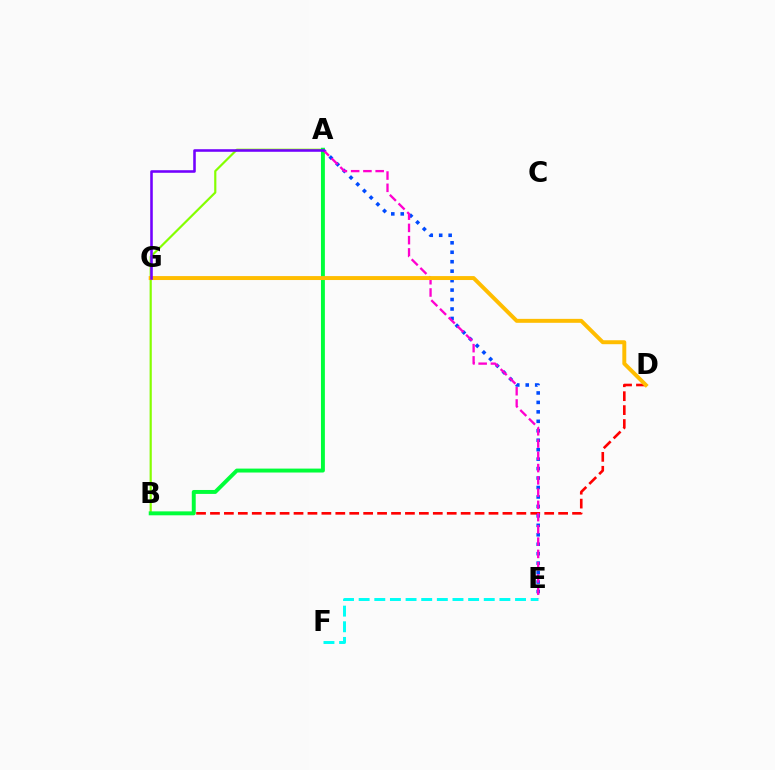{('B', 'D'): [{'color': '#ff0000', 'line_style': 'dashed', 'thickness': 1.89}], ('A', 'B'): [{'color': '#84ff00', 'line_style': 'solid', 'thickness': 1.57}, {'color': '#00ff39', 'line_style': 'solid', 'thickness': 2.83}], ('E', 'F'): [{'color': '#00fff6', 'line_style': 'dashed', 'thickness': 2.12}], ('A', 'E'): [{'color': '#004bff', 'line_style': 'dotted', 'thickness': 2.57}, {'color': '#ff00cf', 'line_style': 'dashed', 'thickness': 1.67}], ('D', 'G'): [{'color': '#ffbd00', 'line_style': 'solid', 'thickness': 2.84}], ('A', 'G'): [{'color': '#7200ff', 'line_style': 'solid', 'thickness': 1.85}]}